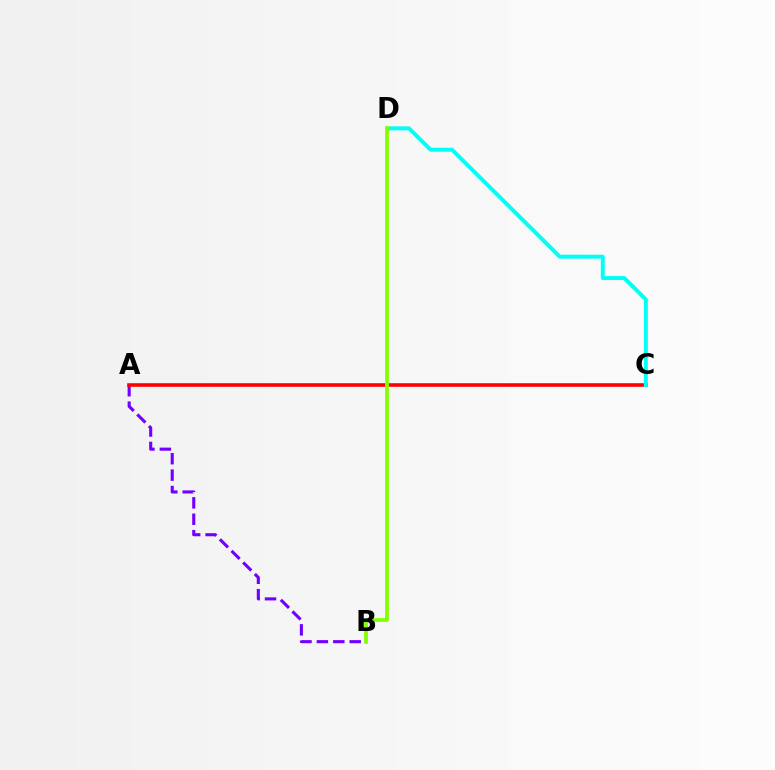{('A', 'B'): [{'color': '#7200ff', 'line_style': 'dashed', 'thickness': 2.23}], ('A', 'C'): [{'color': '#ff0000', 'line_style': 'solid', 'thickness': 2.58}], ('C', 'D'): [{'color': '#00fff6', 'line_style': 'solid', 'thickness': 2.85}], ('B', 'D'): [{'color': '#84ff00', 'line_style': 'solid', 'thickness': 2.69}]}